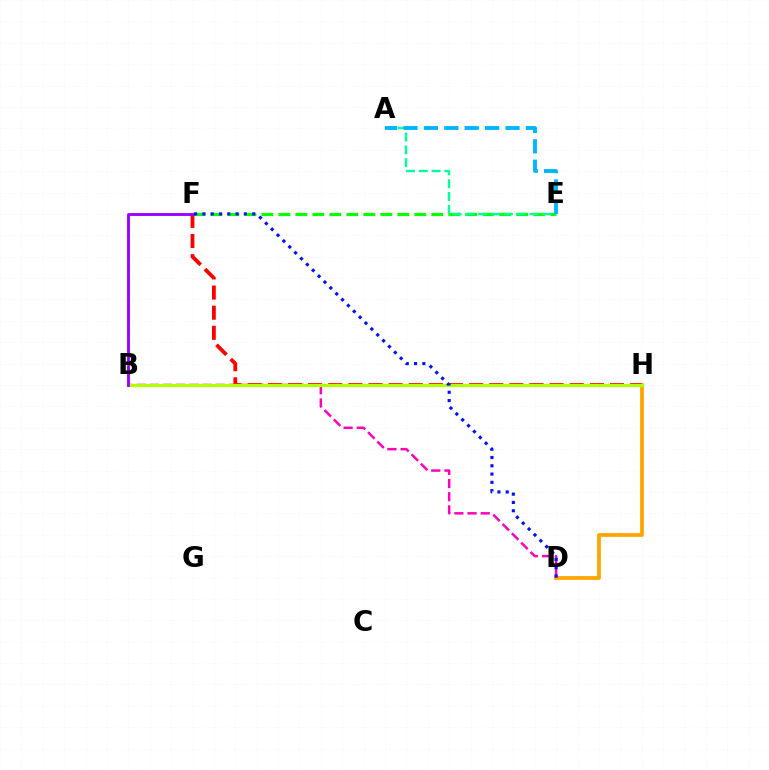{('D', 'H'): [{'color': '#ffa500', 'line_style': 'solid', 'thickness': 2.72}], ('B', 'D'): [{'color': '#ff00bd', 'line_style': 'dashed', 'thickness': 1.79}], ('F', 'H'): [{'color': '#ff0000', 'line_style': 'dashed', 'thickness': 2.73}], ('E', 'F'): [{'color': '#08ff00', 'line_style': 'dashed', 'thickness': 2.31}], ('A', 'E'): [{'color': '#00ff9d', 'line_style': 'dashed', 'thickness': 1.74}, {'color': '#00b5ff', 'line_style': 'dashed', 'thickness': 2.77}], ('B', 'H'): [{'color': '#b3ff00', 'line_style': 'solid', 'thickness': 2.32}], ('B', 'F'): [{'color': '#9b00ff', 'line_style': 'solid', 'thickness': 2.06}], ('D', 'F'): [{'color': '#0010ff', 'line_style': 'dotted', 'thickness': 2.25}]}